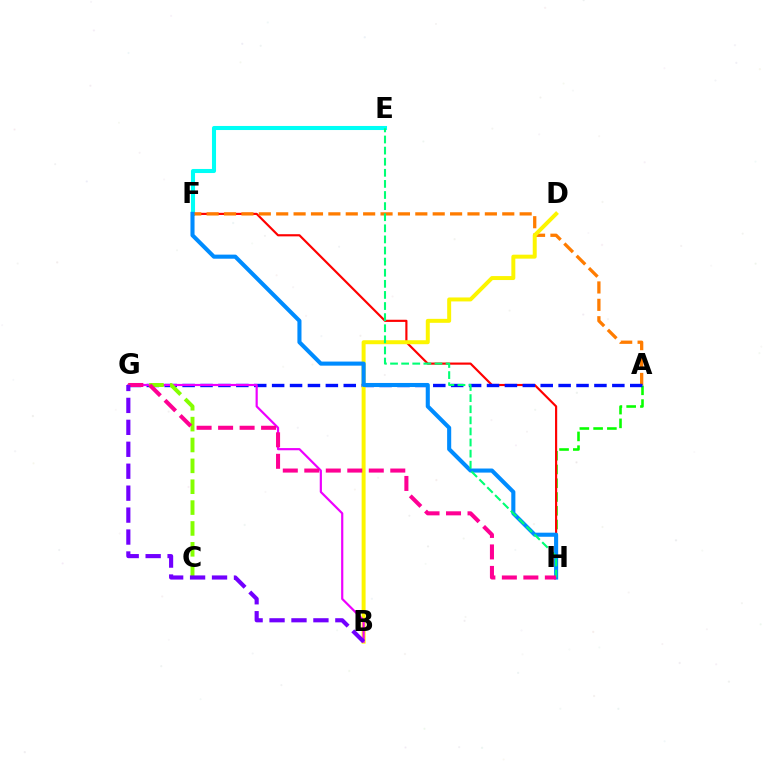{('E', 'F'): [{'color': '#00fff6', 'line_style': 'solid', 'thickness': 2.92}], ('A', 'H'): [{'color': '#08ff00', 'line_style': 'dashed', 'thickness': 1.87}], ('F', 'H'): [{'color': '#ff0000', 'line_style': 'solid', 'thickness': 1.55}, {'color': '#008cff', 'line_style': 'solid', 'thickness': 2.94}], ('A', 'F'): [{'color': '#ff7c00', 'line_style': 'dashed', 'thickness': 2.36}], ('A', 'G'): [{'color': '#0010ff', 'line_style': 'dashed', 'thickness': 2.43}], ('B', 'D'): [{'color': '#fcf500', 'line_style': 'solid', 'thickness': 2.85}], ('B', 'G'): [{'color': '#ee00ff', 'line_style': 'solid', 'thickness': 1.58}, {'color': '#7200ff', 'line_style': 'dashed', 'thickness': 2.98}], ('C', 'G'): [{'color': '#84ff00', 'line_style': 'dashed', 'thickness': 2.83}], ('E', 'H'): [{'color': '#00ff74', 'line_style': 'dashed', 'thickness': 1.51}], ('G', 'H'): [{'color': '#ff0094', 'line_style': 'dashed', 'thickness': 2.92}]}